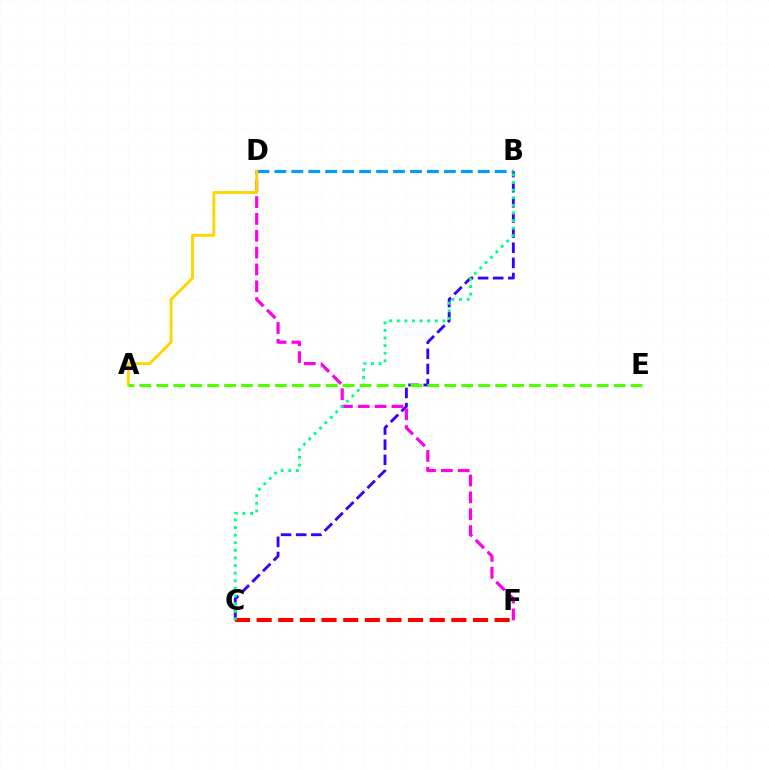{('B', 'C'): [{'color': '#3700ff', 'line_style': 'dashed', 'thickness': 2.06}, {'color': '#00ff86', 'line_style': 'dotted', 'thickness': 2.07}], ('C', 'F'): [{'color': '#ff0000', 'line_style': 'dashed', 'thickness': 2.94}], ('D', 'F'): [{'color': '#ff00ed', 'line_style': 'dashed', 'thickness': 2.29}], ('B', 'D'): [{'color': '#009eff', 'line_style': 'dashed', 'thickness': 2.3}], ('A', 'D'): [{'color': '#ffd500', 'line_style': 'solid', 'thickness': 2.07}], ('A', 'E'): [{'color': '#4fff00', 'line_style': 'dashed', 'thickness': 2.3}]}